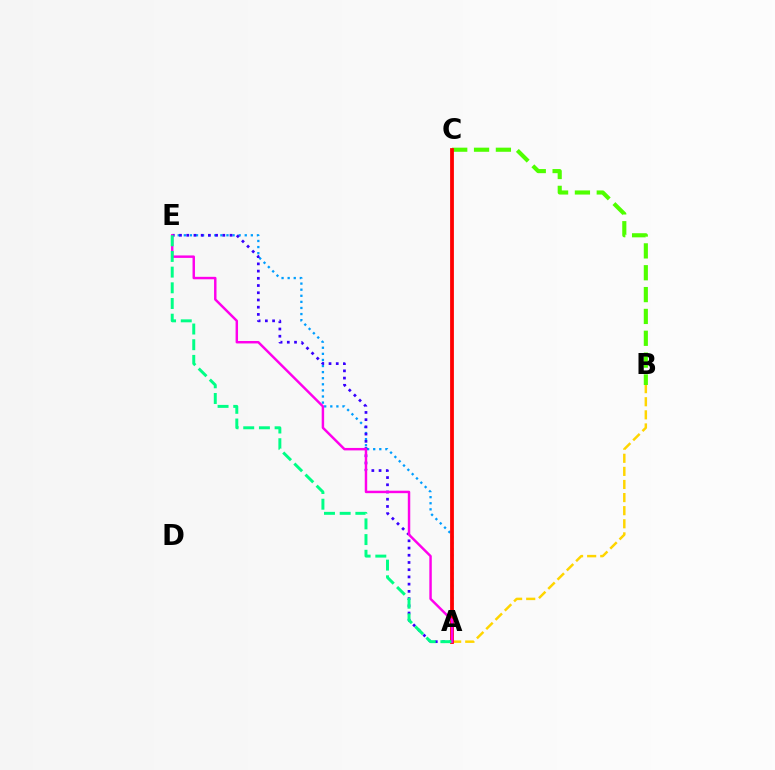{('B', 'C'): [{'color': '#4fff00', 'line_style': 'dashed', 'thickness': 2.97}], ('A', 'E'): [{'color': '#009eff', 'line_style': 'dotted', 'thickness': 1.66}, {'color': '#3700ff', 'line_style': 'dotted', 'thickness': 1.96}, {'color': '#ff00ed', 'line_style': 'solid', 'thickness': 1.77}, {'color': '#00ff86', 'line_style': 'dashed', 'thickness': 2.13}], ('A', 'B'): [{'color': '#ffd500', 'line_style': 'dashed', 'thickness': 1.78}], ('A', 'C'): [{'color': '#ff0000', 'line_style': 'solid', 'thickness': 2.73}]}